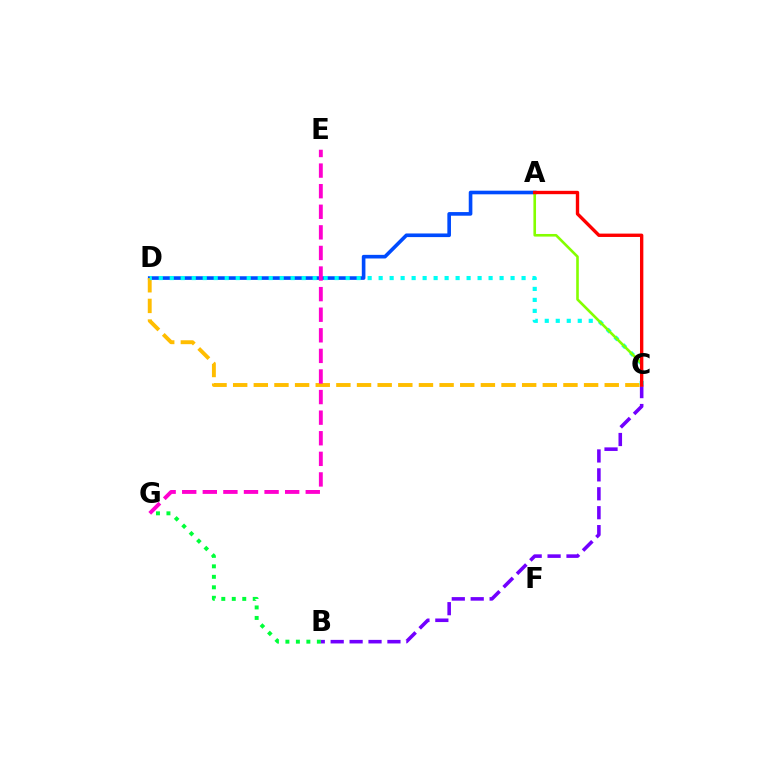{('B', 'G'): [{'color': '#00ff39', 'line_style': 'dotted', 'thickness': 2.85}], ('B', 'C'): [{'color': '#7200ff', 'line_style': 'dashed', 'thickness': 2.57}], ('A', 'D'): [{'color': '#004bff', 'line_style': 'solid', 'thickness': 2.61}], ('C', 'D'): [{'color': '#ffbd00', 'line_style': 'dashed', 'thickness': 2.8}, {'color': '#00fff6', 'line_style': 'dotted', 'thickness': 2.99}], ('E', 'G'): [{'color': '#ff00cf', 'line_style': 'dashed', 'thickness': 2.8}], ('A', 'C'): [{'color': '#84ff00', 'line_style': 'solid', 'thickness': 1.88}, {'color': '#ff0000', 'line_style': 'solid', 'thickness': 2.42}]}